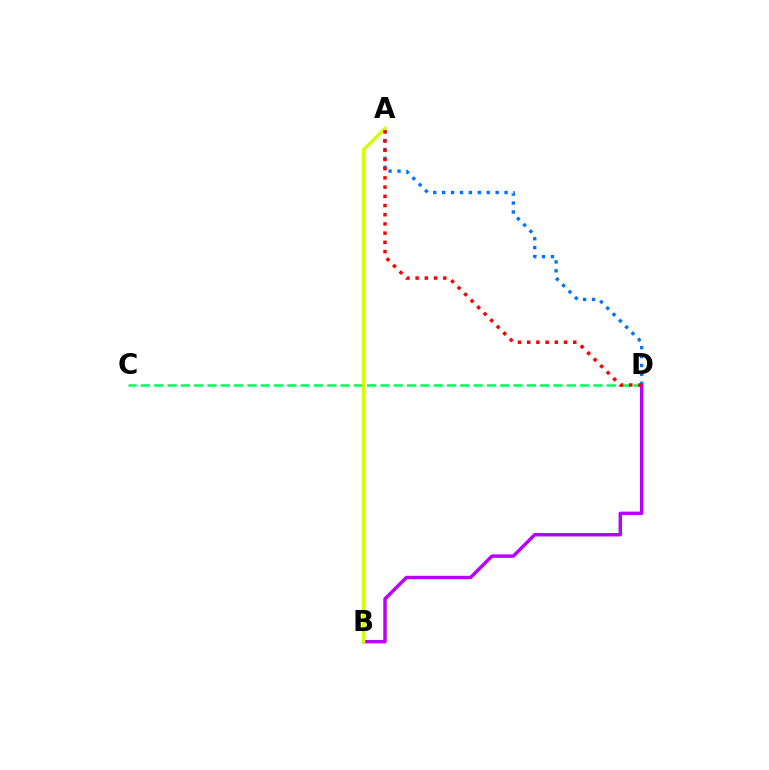{('C', 'D'): [{'color': '#00ff5c', 'line_style': 'dashed', 'thickness': 1.81}], ('A', 'D'): [{'color': '#0074ff', 'line_style': 'dotted', 'thickness': 2.42}, {'color': '#ff0000', 'line_style': 'dotted', 'thickness': 2.5}], ('B', 'D'): [{'color': '#b900ff', 'line_style': 'solid', 'thickness': 2.48}], ('A', 'B'): [{'color': '#d1ff00', 'line_style': 'solid', 'thickness': 2.35}]}